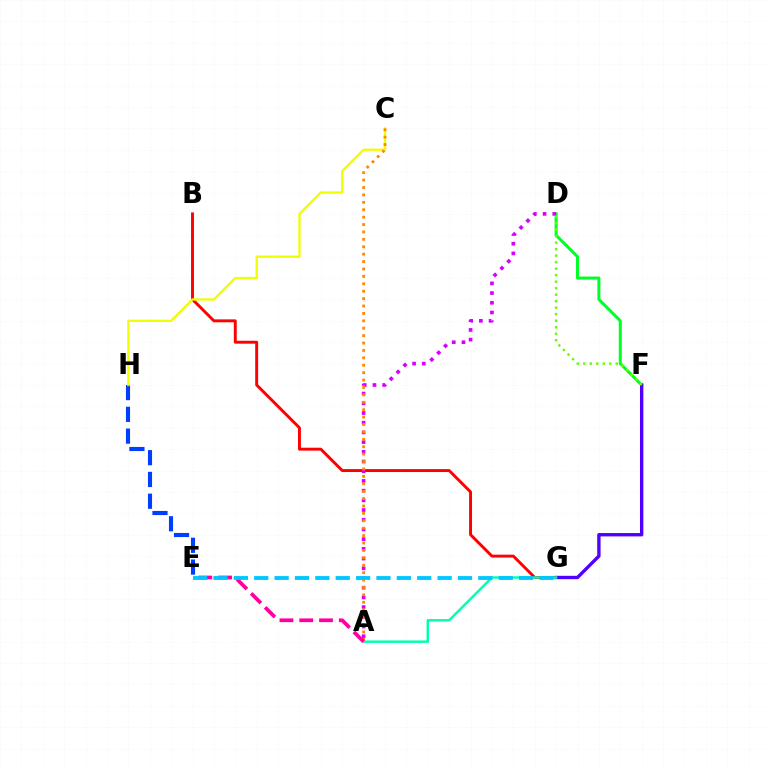{('D', 'F'): [{'color': '#00ff27', 'line_style': 'solid', 'thickness': 2.17}, {'color': '#66ff00', 'line_style': 'dotted', 'thickness': 1.77}], ('B', 'G'): [{'color': '#ff0000', 'line_style': 'solid', 'thickness': 2.1}], ('F', 'G'): [{'color': '#4f00ff', 'line_style': 'solid', 'thickness': 2.42}], ('A', 'D'): [{'color': '#d600ff', 'line_style': 'dotted', 'thickness': 2.64}], ('A', 'G'): [{'color': '#00ffaf', 'line_style': 'solid', 'thickness': 1.76}], ('E', 'H'): [{'color': '#003fff', 'line_style': 'dashed', 'thickness': 2.96}], ('C', 'H'): [{'color': '#eeff00', 'line_style': 'solid', 'thickness': 1.65}], ('A', 'C'): [{'color': '#ff8800', 'line_style': 'dotted', 'thickness': 2.01}], ('A', 'E'): [{'color': '#ff00a0', 'line_style': 'dashed', 'thickness': 2.69}], ('E', 'G'): [{'color': '#00c7ff', 'line_style': 'dashed', 'thickness': 2.77}]}